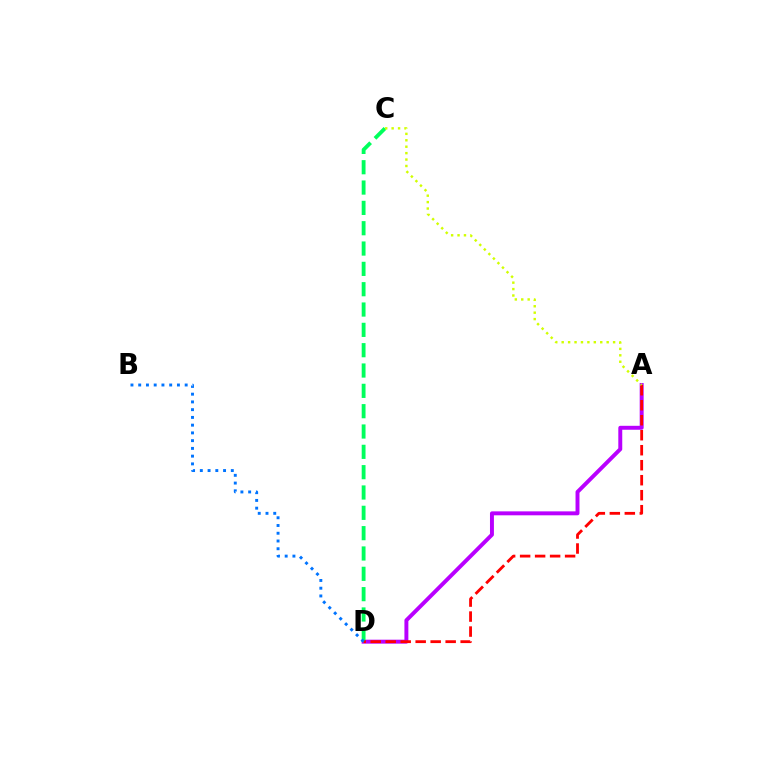{('A', 'D'): [{'color': '#b900ff', 'line_style': 'solid', 'thickness': 2.84}, {'color': '#ff0000', 'line_style': 'dashed', 'thickness': 2.04}], ('C', 'D'): [{'color': '#00ff5c', 'line_style': 'dashed', 'thickness': 2.76}], ('B', 'D'): [{'color': '#0074ff', 'line_style': 'dotted', 'thickness': 2.1}], ('A', 'C'): [{'color': '#d1ff00', 'line_style': 'dotted', 'thickness': 1.75}]}